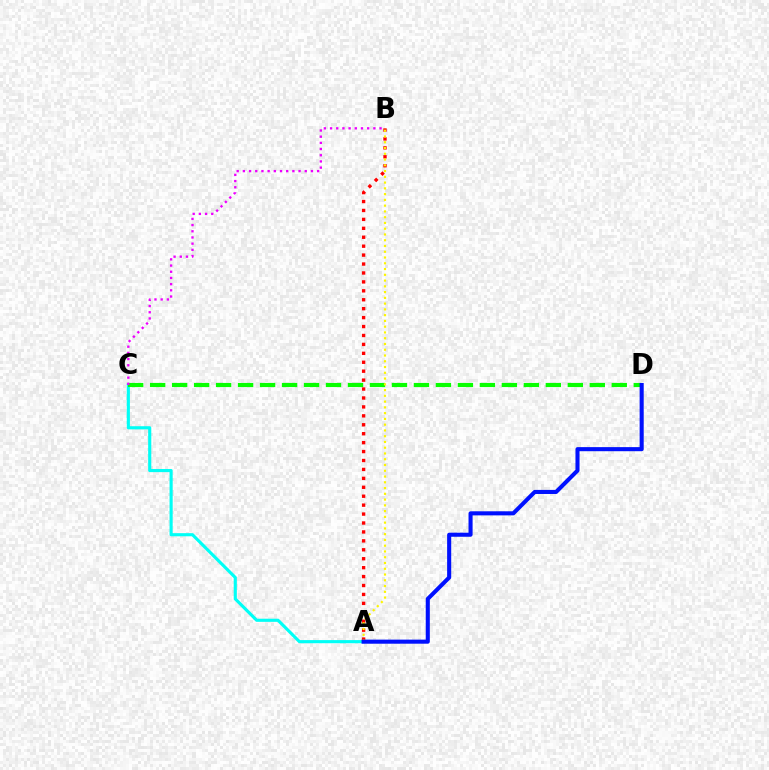{('A', 'C'): [{'color': '#00fff6', 'line_style': 'solid', 'thickness': 2.25}], ('C', 'D'): [{'color': '#08ff00', 'line_style': 'dashed', 'thickness': 2.99}], ('A', 'B'): [{'color': '#ff0000', 'line_style': 'dotted', 'thickness': 2.43}, {'color': '#fcf500', 'line_style': 'dotted', 'thickness': 1.57}], ('A', 'D'): [{'color': '#0010ff', 'line_style': 'solid', 'thickness': 2.94}], ('B', 'C'): [{'color': '#ee00ff', 'line_style': 'dotted', 'thickness': 1.68}]}